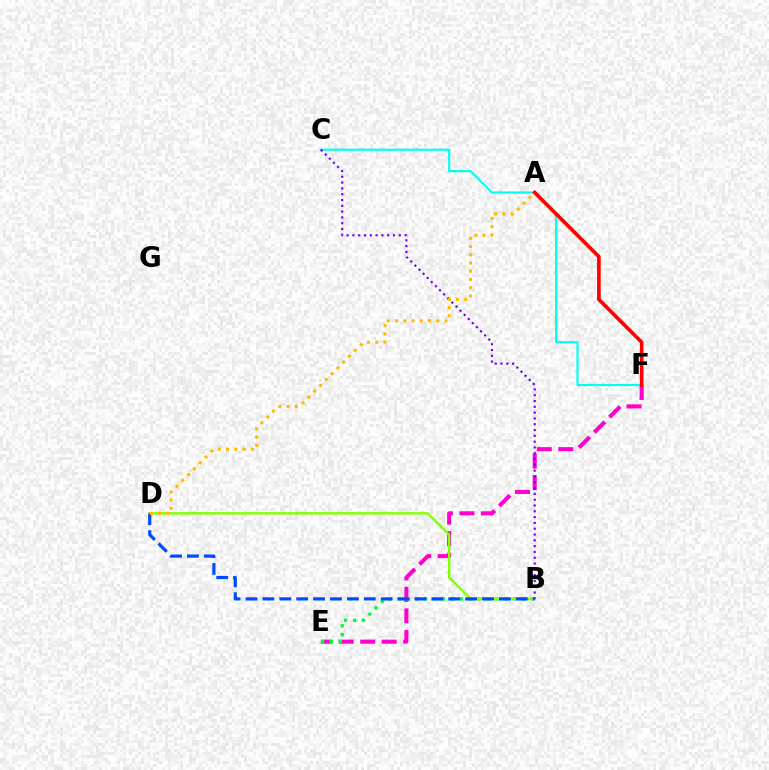{('E', 'F'): [{'color': '#ff00cf', 'line_style': 'dashed', 'thickness': 2.92}], ('B', 'E'): [{'color': '#00ff39', 'line_style': 'dotted', 'thickness': 2.42}], ('C', 'F'): [{'color': '#00fff6', 'line_style': 'solid', 'thickness': 1.55}], ('B', 'D'): [{'color': '#84ff00', 'line_style': 'solid', 'thickness': 1.74}, {'color': '#004bff', 'line_style': 'dashed', 'thickness': 2.29}], ('A', 'F'): [{'color': '#ff0000', 'line_style': 'solid', 'thickness': 2.61}], ('B', 'C'): [{'color': '#7200ff', 'line_style': 'dotted', 'thickness': 1.58}], ('A', 'D'): [{'color': '#ffbd00', 'line_style': 'dotted', 'thickness': 2.24}]}